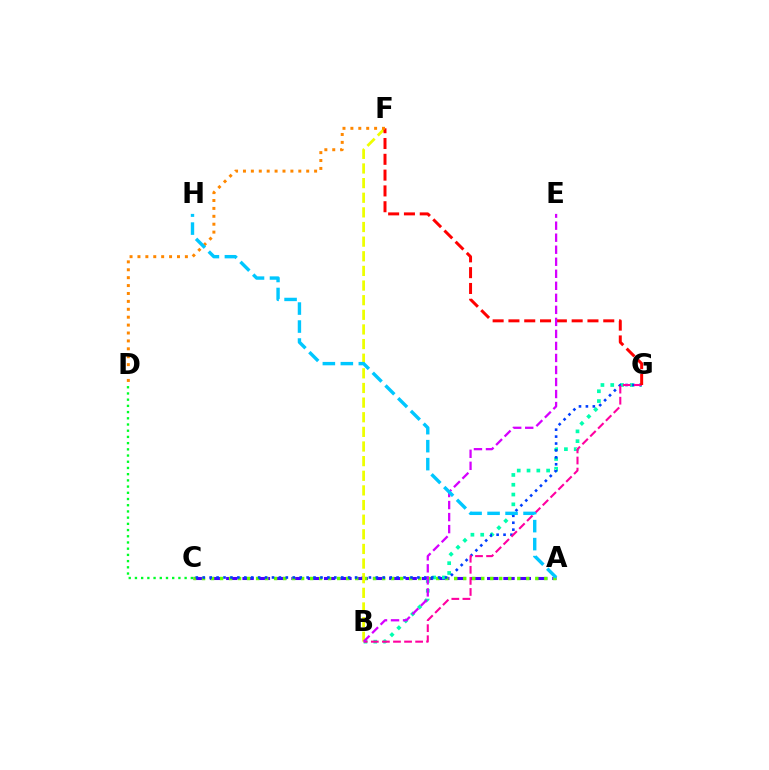{('A', 'C'): [{'color': '#4f00ff', 'line_style': 'dashed', 'thickness': 2.22}, {'color': '#66ff00', 'line_style': 'dotted', 'thickness': 2.45}], ('B', 'G'): [{'color': '#00ffaf', 'line_style': 'dotted', 'thickness': 2.66}, {'color': '#ff00a0', 'line_style': 'dashed', 'thickness': 1.5}], ('C', 'G'): [{'color': '#003fff', 'line_style': 'dotted', 'thickness': 1.88}], ('B', 'F'): [{'color': '#eeff00', 'line_style': 'dashed', 'thickness': 1.99}], ('F', 'G'): [{'color': '#ff0000', 'line_style': 'dashed', 'thickness': 2.15}], ('D', 'F'): [{'color': '#ff8800', 'line_style': 'dotted', 'thickness': 2.15}], ('B', 'E'): [{'color': '#d600ff', 'line_style': 'dashed', 'thickness': 1.63}], ('C', 'D'): [{'color': '#00ff27', 'line_style': 'dotted', 'thickness': 1.69}], ('A', 'H'): [{'color': '#00c7ff', 'line_style': 'dashed', 'thickness': 2.44}]}